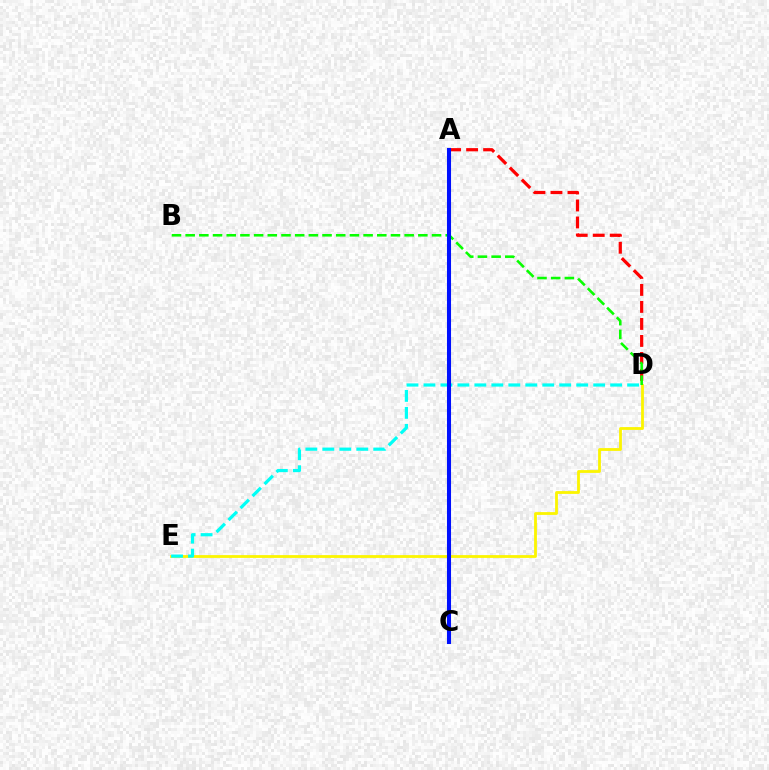{('D', 'E'): [{'color': '#fcf500', 'line_style': 'solid', 'thickness': 2.01}, {'color': '#00fff6', 'line_style': 'dashed', 'thickness': 2.31}], ('A', 'C'): [{'color': '#ee00ff', 'line_style': 'dotted', 'thickness': 1.92}, {'color': '#0010ff', 'line_style': 'solid', 'thickness': 2.93}], ('A', 'D'): [{'color': '#ff0000', 'line_style': 'dashed', 'thickness': 2.31}], ('B', 'D'): [{'color': '#08ff00', 'line_style': 'dashed', 'thickness': 1.86}]}